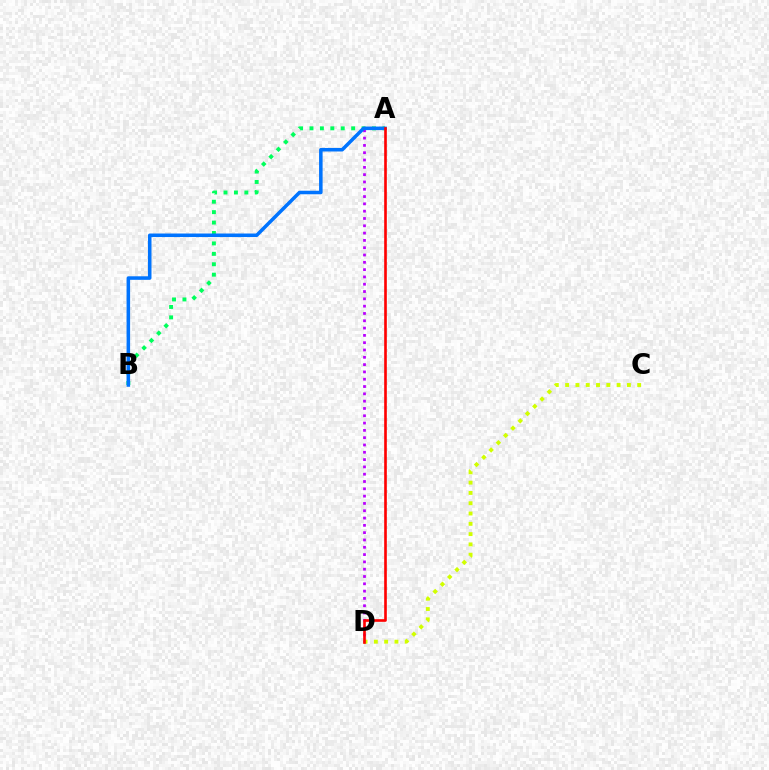{('A', 'B'): [{'color': '#00ff5c', 'line_style': 'dotted', 'thickness': 2.83}, {'color': '#0074ff', 'line_style': 'solid', 'thickness': 2.54}], ('A', 'D'): [{'color': '#b900ff', 'line_style': 'dotted', 'thickness': 1.99}, {'color': '#ff0000', 'line_style': 'solid', 'thickness': 1.9}], ('C', 'D'): [{'color': '#d1ff00', 'line_style': 'dotted', 'thickness': 2.8}]}